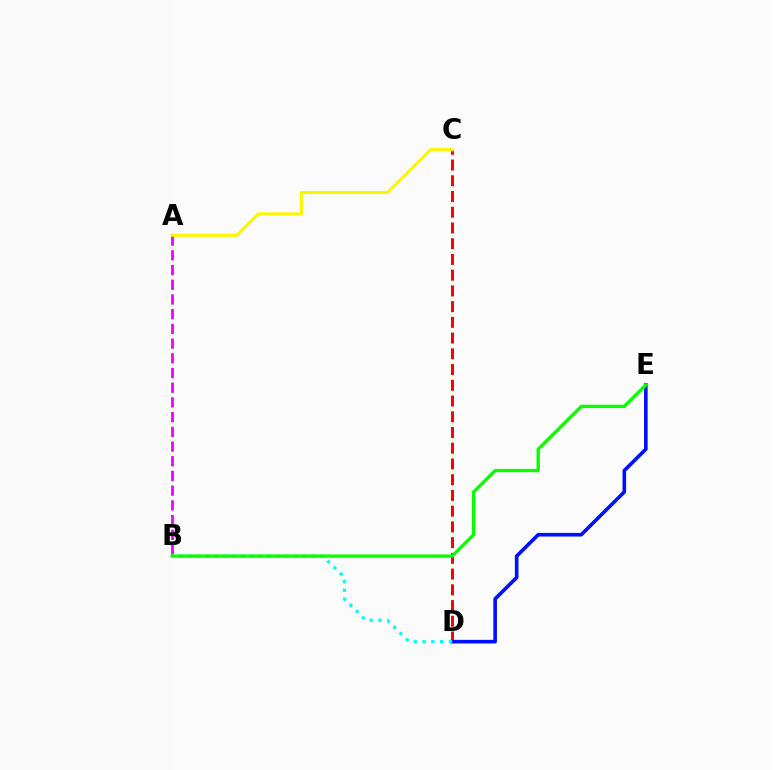{('A', 'B'): [{'color': '#ee00ff', 'line_style': 'dashed', 'thickness': 2.0}], ('C', 'D'): [{'color': '#ff0000', 'line_style': 'dashed', 'thickness': 2.14}], ('D', 'E'): [{'color': '#0010ff', 'line_style': 'solid', 'thickness': 2.6}], ('B', 'D'): [{'color': '#00fff6', 'line_style': 'dotted', 'thickness': 2.39}], ('B', 'E'): [{'color': '#08ff00', 'line_style': 'solid', 'thickness': 2.4}], ('A', 'C'): [{'color': '#fcf500', 'line_style': 'solid', 'thickness': 2.21}]}